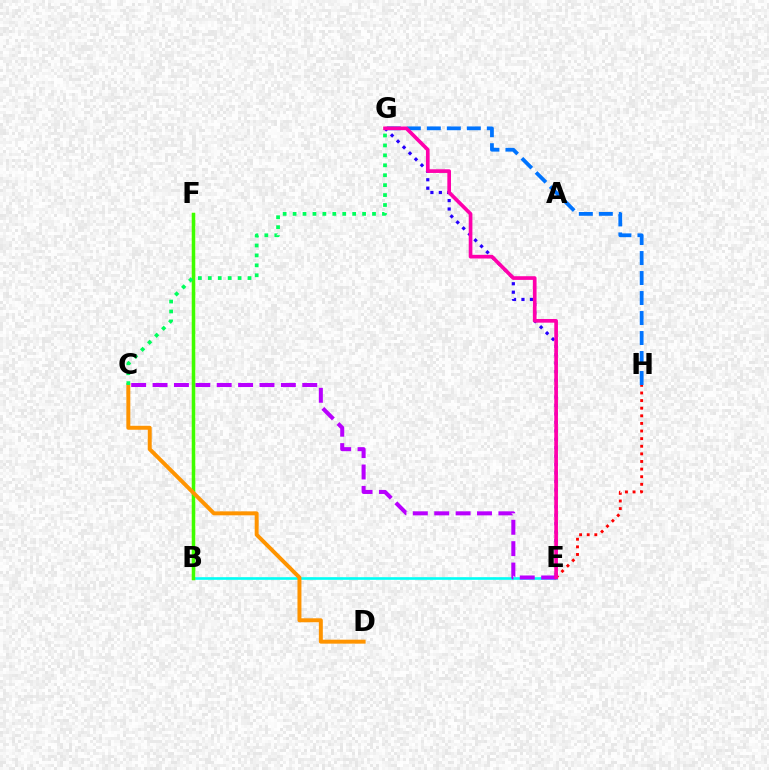{('B', 'E'): [{'color': '#00fff6', 'line_style': 'solid', 'thickness': 1.89}], ('E', 'H'): [{'color': '#ff0000', 'line_style': 'dotted', 'thickness': 2.07}], ('C', 'E'): [{'color': '#b900ff', 'line_style': 'dashed', 'thickness': 2.91}], ('G', 'H'): [{'color': '#0074ff', 'line_style': 'dashed', 'thickness': 2.72}], ('B', 'F'): [{'color': '#d1ff00', 'line_style': 'solid', 'thickness': 2.35}, {'color': '#3dff00', 'line_style': 'solid', 'thickness': 2.45}], ('E', 'G'): [{'color': '#2500ff', 'line_style': 'dotted', 'thickness': 2.29}, {'color': '#ff00ac', 'line_style': 'solid', 'thickness': 2.64}], ('C', 'D'): [{'color': '#ff9400', 'line_style': 'solid', 'thickness': 2.85}], ('C', 'G'): [{'color': '#00ff5c', 'line_style': 'dotted', 'thickness': 2.7}]}